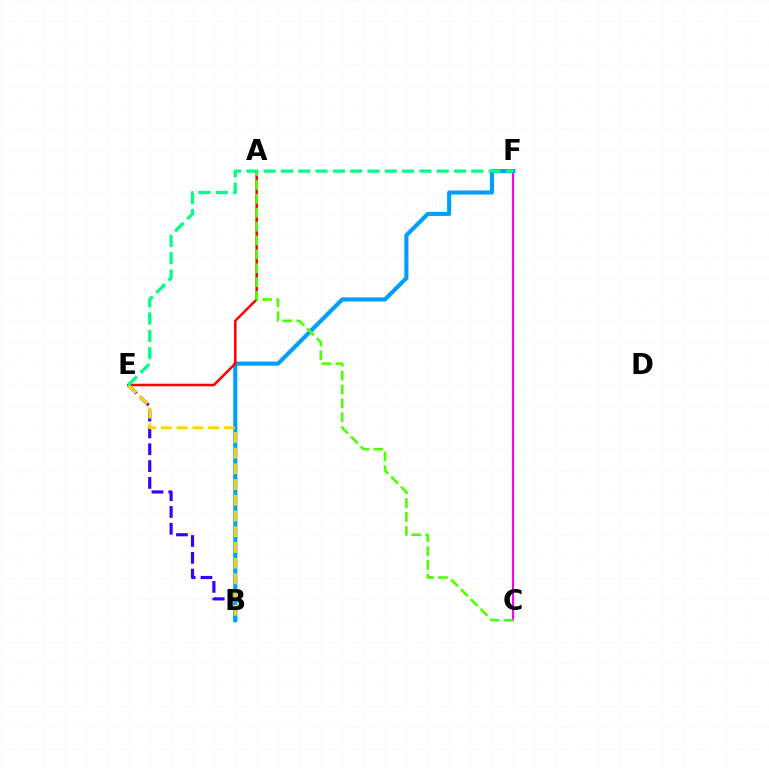{('C', 'F'): [{'color': '#ff00ed', 'line_style': 'solid', 'thickness': 1.52}], ('B', 'E'): [{'color': '#3700ff', 'line_style': 'dashed', 'thickness': 2.28}, {'color': '#ffd500', 'line_style': 'dashed', 'thickness': 2.13}], ('B', 'F'): [{'color': '#009eff', 'line_style': 'solid', 'thickness': 2.95}], ('A', 'E'): [{'color': '#ff0000', 'line_style': 'solid', 'thickness': 1.83}], ('A', 'C'): [{'color': '#4fff00', 'line_style': 'dashed', 'thickness': 1.89}], ('E', 'F'): [{'color': '#00ff86', 'line_style': 'dashed', 'thickness': 2.35}]}